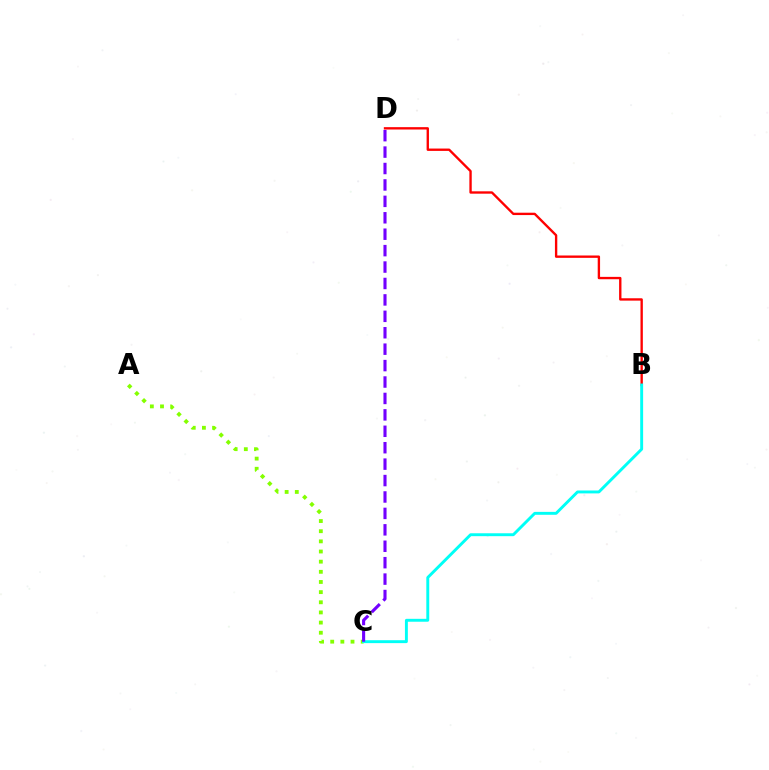{('B', 'D'): [{'color': '#ff0000', 'line_style': 'solid', 'thickness': 1.7}], ('A', 'C'): [{'color': '#84ff00', 'line_style': 'dotted', 'thickness': 2.76}], ('B', 'C'): [{'color': '#00fff6', 'line_style': 'solid', 'thickness': 2.1}], ('C', 'D'): [{'color': '#7200ff', 'line_style': 'dashed', 'thickness': 2.23}]}